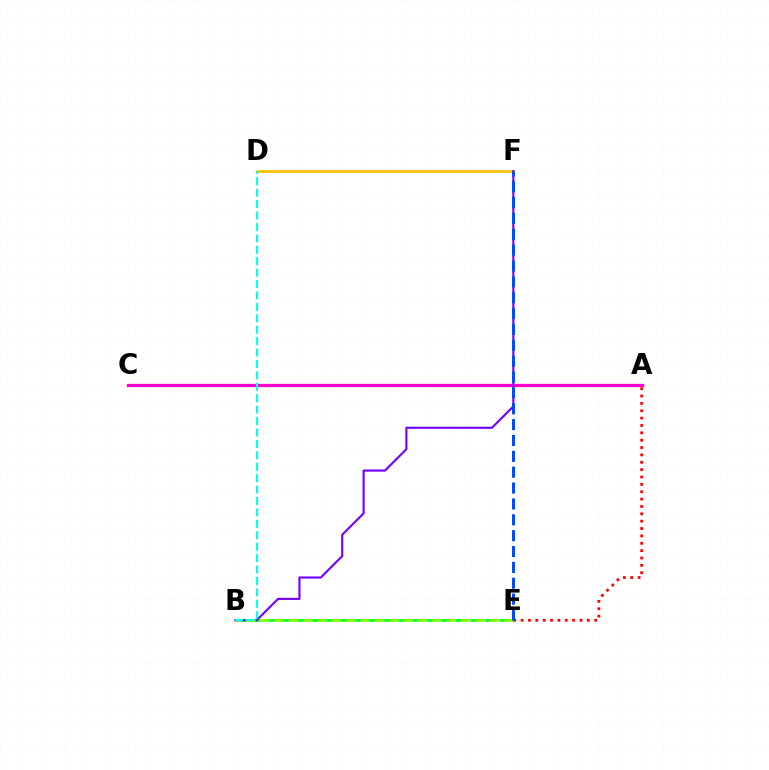{('D', 'F'): [{'color': '#ffbd00', 'line_style': 'solid', 'thickness': 1.89}], ('B', 'E'): [{'color': '#00ff39', 'line_style': 'dashed', 'thickness': 2.0}, {'color': '#84ff00', 'line_style': 'dashed', 'thickness': 1.95}], ('A', 'C'): [{'color': '#ff00cf', 'line_style': 'solid', 'thickness': 2.36}], ('B', 'F'): [{'color': '#7200ff', 'line_style': 'solid', 'thickness': 1.53}], ('B', 'D'): [{'color': '#00fff6', 'line_style': 'dashed', 'thickness': 1.55}], ('A', 'E'): [{'color': '#ff0000', 'line_style': 'dotted', 'thickness': 2.0}], ('E', 'F'): [{'color': '#004bff', 'line_style': 'dashed', 'thickness': 2.15}]}